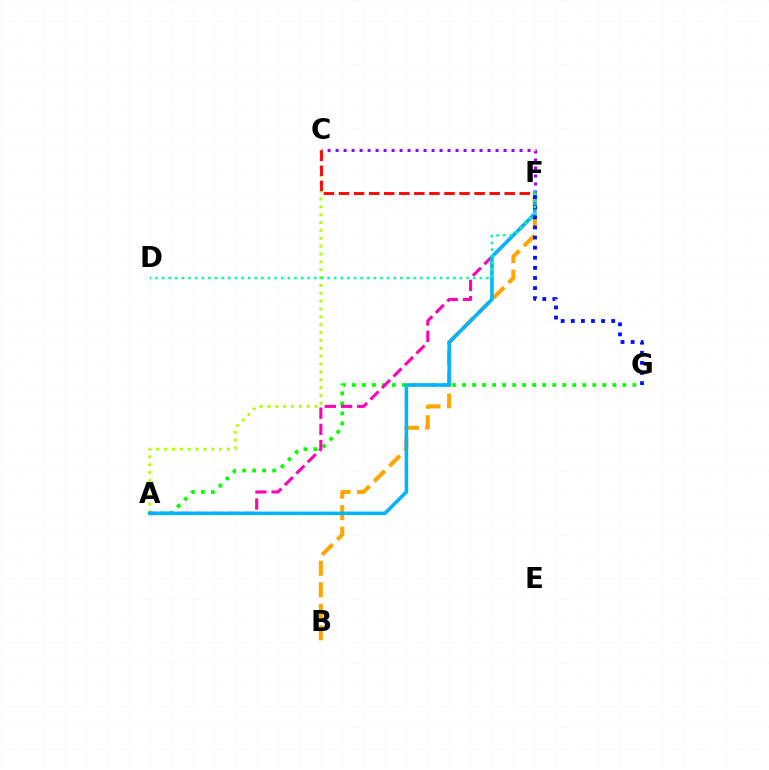{('C', 'F'): [{'color': '#9b00ff', 'line_style': 'dotted', 'thickness': 2.17}, {'color': '#ff0000', 'line_style': 'dashed', 'thickness': 2.05}], ('A', 'C'): [{'color': '#b3ff00', 'line_style': 'dotted', 'thickness': 2.13}], ('A', 'G'): [{'color': '#08ff00', 'line_style': 'dotted', 'thickness': 2.72}], ('B', 'F'): [{'color': '#ffa500', 'line_style': 'dashed', 'thickness': 2.92}], ('A', 'F'): [{'color': '#ff00bd', 'line_style': 'dashed', 'thickness': 2.21}, {'color': '#00b5ff', 'line_style': 'solid', 'thickness': 2.56}], ('F', 'G'): [{'color': '#0010ff', 'line_style': 'dotted', 'thickness': 2.74}], ('D', 'F'): [{'color': '#00ff9d', 'line_style': 'dotted', 'thickness': 1.8}]}